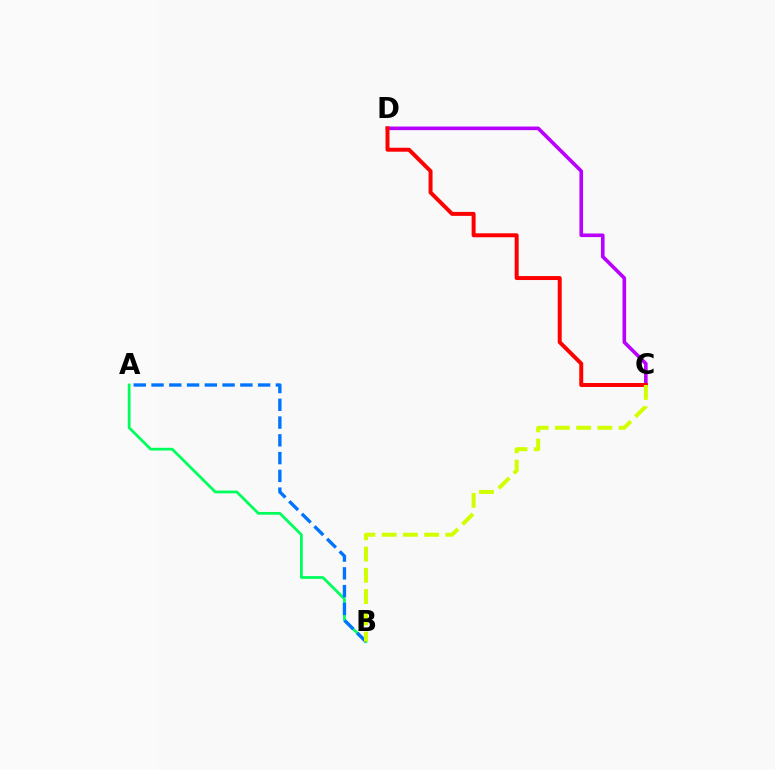{('A', 'B'): [{'color': '#00ff5c', 'line_style': 'solid', 'thickness': 1.99}, {'color': '#0074ff', 'line_style': 'dashed', 'thickness': 2.41}], ('C', 'D'): [{'color': '#b900ff', 'line_style': 'solid', 'thickness': 2.59}, {'color': '#ff0000', 'line_style': 'solid', 'thickness': 2.85}], ('B', 'C'): [{'color': '#d1ff00', 'line_style': 'dashed', 'thickness': 2.89}]}